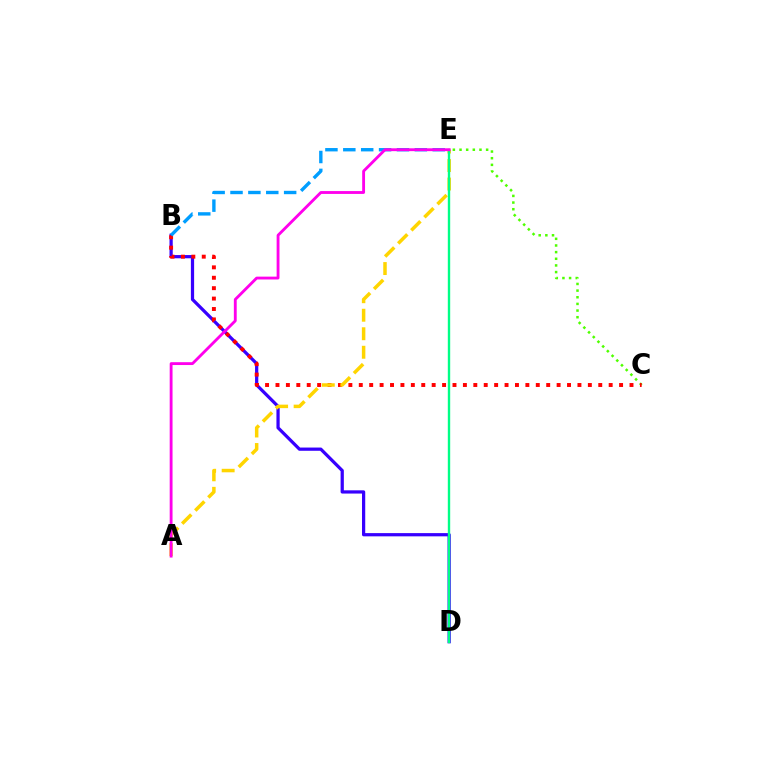{('B', 'D'): [{'color': '#3700ff', 'line_style': 'solid', 'thickness': 2.33}], ('C', 'E'): [{'color': '#4fff00', 'line_style': 'dotted', 'thickness': 1.81}], ('B', 'C'): [{'color': '#ff0000', 'line_style': 'dotted', 'thickness': 2.83}], ('B', 'E'): [{'color': '#009eff', 'line_style': 'dashed', 'thickness': 2.43}], ('A', 'E'): [{'color': '#ffd500', 'line_style': 'dashed', 'thickness': 2.51}, {'color': '#ff00ed', 'line_style': 'solid', 'thickness': 2.05}], ('D', 'E'): [{'color': '#00ff86', 'line_style': 'solid', 'thickness': 1.71}]}